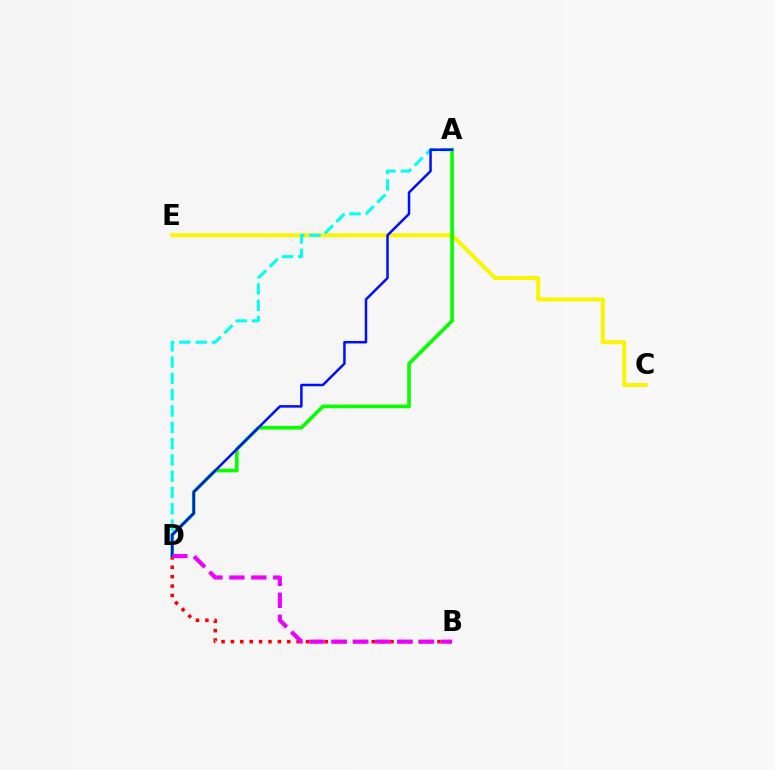{('B', 'D'): [{'color': '#ff0000', 'line_style': 'dotted', 'thickness': 2.55}, {'color': '#ee00ff', 'line_style': 'dashed', 'thickness': 2.98}], ('C', 'E'): [{'color': '#fcf500', 'line_style': 'solid', 'thickness': 2.88}], ('A', 'D'): [{'color': '#08ff00', 'line_style': 'solid', 'thickness': 2.62}, {'color': '#00fff6', 'line_style': 'dashed', 'thickness': 2.21}, {'color': '#0010ff', 'line_style': 'solid', 'thickness': 1.81}]}